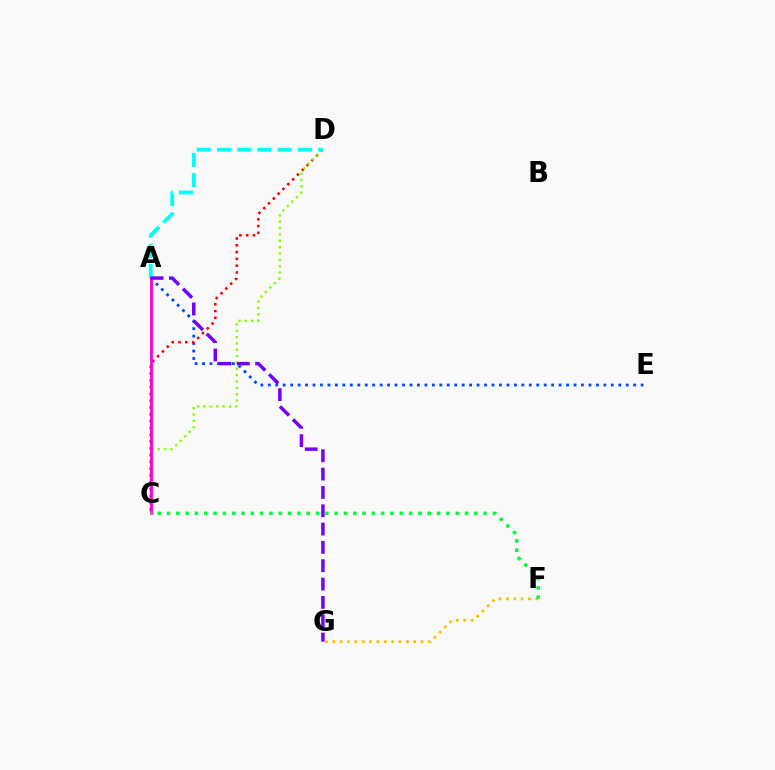{('A', 'E'): [{'color': '#004bff', 'line_style': 'dotted', 'thickness': 2.03}], ('C', 'D'): [{'color': '#ff0000', 'line_style': 'dotted', 'thickness': 1.85}, {'color': '#84ff00', 'line_style': 'dotted', 'thickness': 1.72}], ('A', 'D'): [{'color': '#00fff6', 'line_style': 'dashed', 'thickness': 2.75}], ('A', 'C'): [{'color': '#ff00cf', 'line_style': 'solid', 'thickness': 2.03}], ('A', 'G'): [{'color': '#7200ff', 'line_style': 'dashed', 'thickness': 2.49}], ('F', 'G'): [{'color': '#ffbd00', 'line_style': 'dotted', 'thickness': 2.0}], ('C', 'F'): [{'color': '#00ff39', 'line_style': 'dotted', 'thickness': 2.53}]}